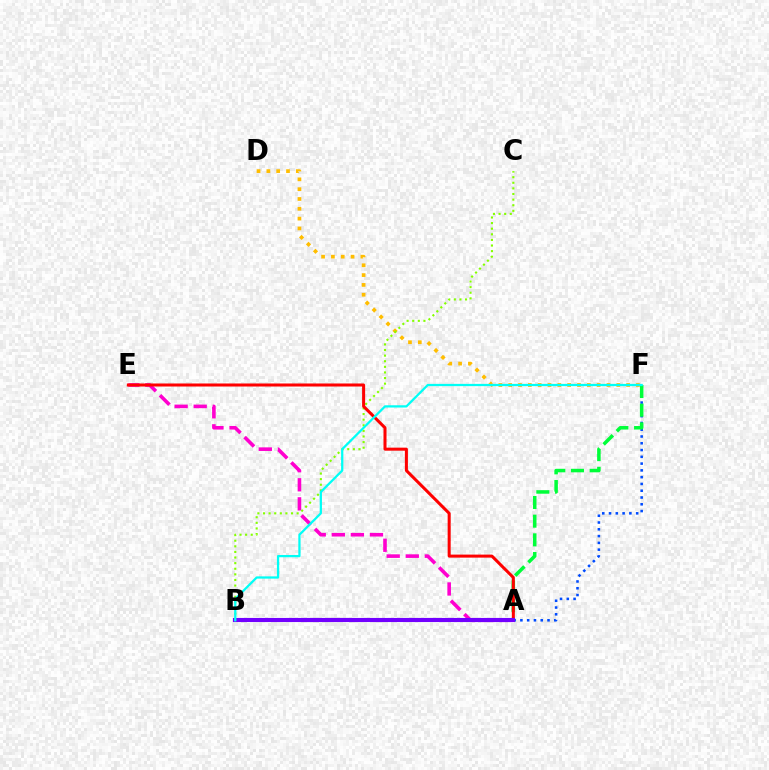{('A', 'F'): [{'color': '#004bff', 'line_style': 'dotted', 'thickness': 1.84}, {'color': '#00ff39', 'line_style': 'dashed', 'thickness': 2.54}], ('A', 'E'): [{'color': '#ff00cf', 'line_style': 'dashed', 'thickness': 2.59}, {'color': '#ff0000', 'line_style': 'solid', 'thickness': 2.18}], ('D', 'F'): [{'color': '#ffbd00', 'line_style': 'dotted', 'thickness': 2.67}], ('B', 'C'): [{'color': '#84ff00', 'line_style': 'dotted', 'thickness': 1.52}], ('A', 'B'): [{'color': '#7200ff', 'line_style': 'solid', 'thickness': 2.96}], ('B', 'F'): [{'color': '#00fff6', 'line_style': 'solid', 'thickness': 1.62}]}